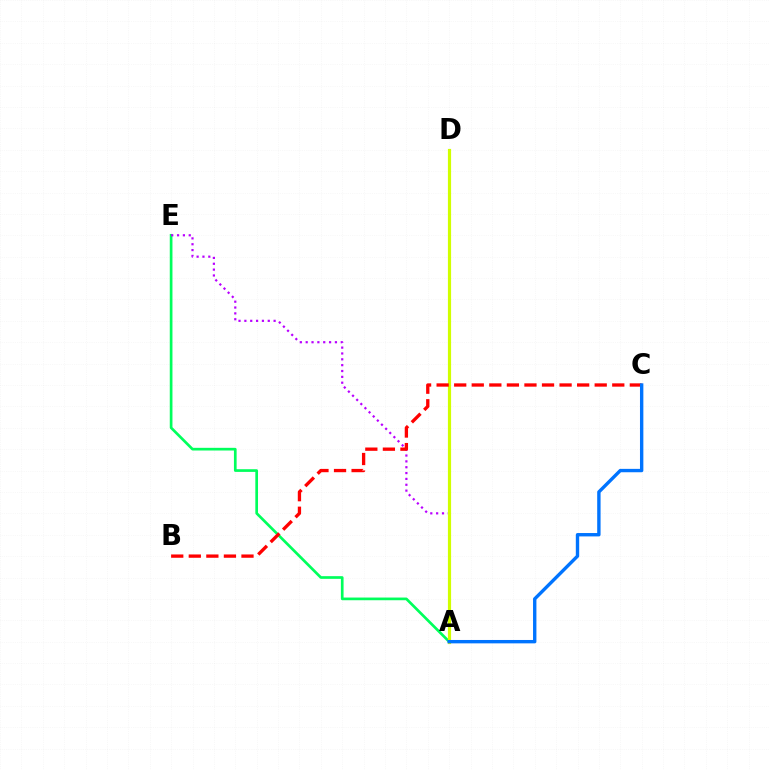{('A', 'E'): [{'color': '#00ff5c', 'line_style': 'solid', 'thickness': 1.94}, {'color': '#b900ff', 'line_style': 'dotted', 'thickness': 1.59}], ('A', 'D'): [{'color': '#d1ff00', 'line_style': 'solid', 'thickness': 2.29}], ('B', 'C'): [{'color': '#ff0000', 'line_style': 'dashed', 'thickness': 2.39}], ('A', 'C'): [{'color': '#0074ff', 'line_style': 'solid', 'thickness': 2.43}]}